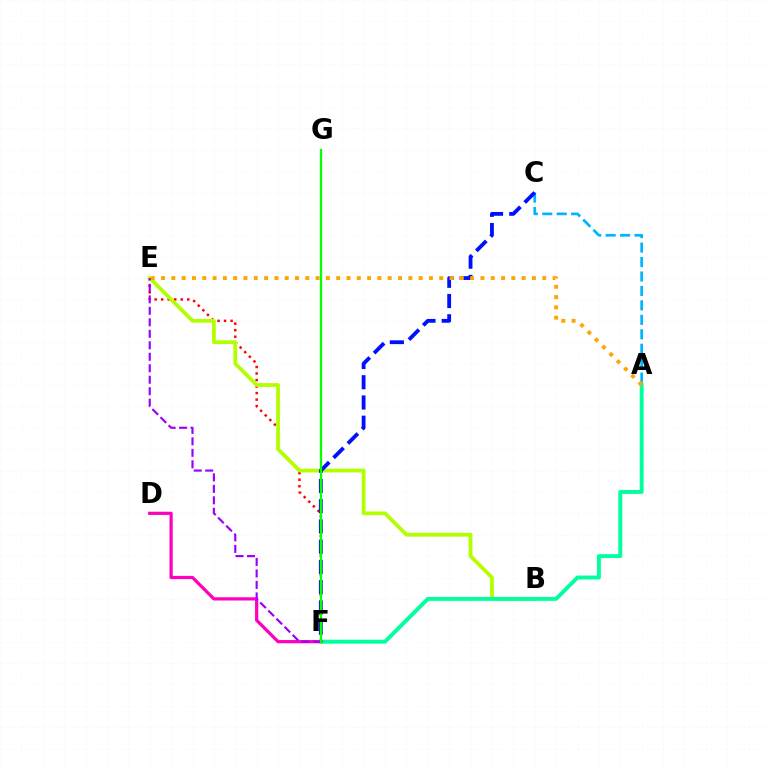{('A', 'C'): [{'color': '#00b5ff', 'line_style': 'dashed', 'thickness': 1.96}], ('E', 'F'): [{'color': '#ff0000', 'line_style': 'dotted', 'thickness': 1.77}, {'color': '#9b00ff', 'line_style': 'dashed', 'thickness': 1.56}], ('B', 'E'): [{'color': '#b3ff00', 'line_style': 'solid', 'thickness': 2.71}], ('A', 'F'): [{'color': '#00ff9d', 'line_style': 'solid', 'thickness': 2.82}], ('C', 'F'): [{'color': '#0010ff', 'line_style': 'dashed', 'thickness': 2.75}], ('D', 'F'): [{'color': '#ff00bd', 'line_style': 'solid', 'thickness': 2.32}], ('A', 'E'): [{'color': '#ffa500', 'line_style': 'dotted', 'thickness': 2.8}], ('F', 'G'): [{'color': '#08ff00', 'line_style': 'solid', 'thickness': 1.66}]}